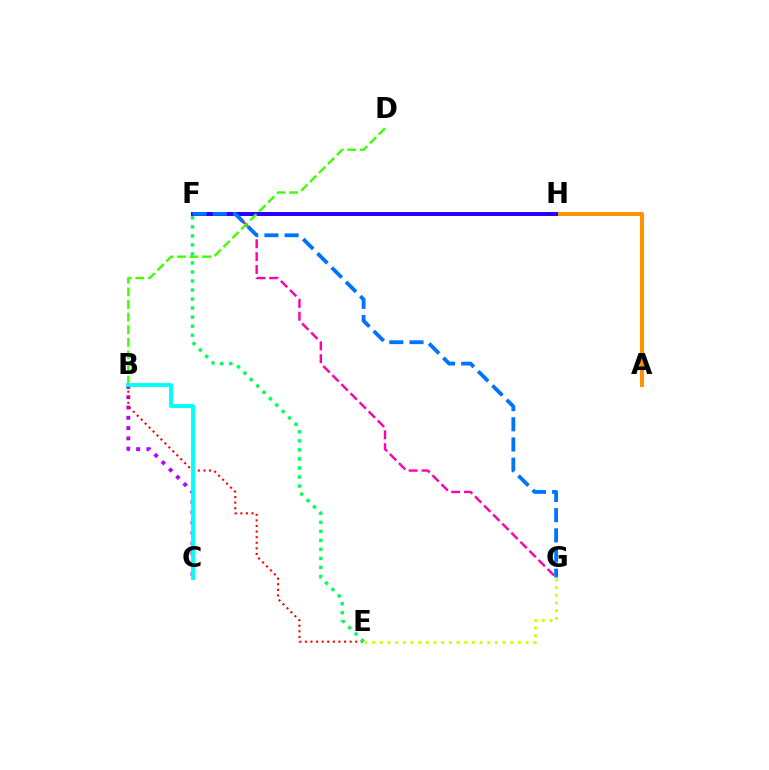{('F', 'G'): [{'color': '#ff00ac', 'line_style': 'dashed', 'thickness': 1.74}, {'color': '#0074ff', 'line_style': 'dashed', 'thickness': 2.74}], ('E', 'G'): [{'color': '#d1ff00', 'line_style': 'dotted', 'thickness': 2.08}], ('A', 'H'): [{'color': '#ff9400', 'line_style': 'solid', 'thickness': 2.9}], ('B', 'C'): [{'color': '#b900ff', 'line_style': 'dotted', 'thickness': 2.79}, {'color': '#00fff6', 'line_style': 'solid', 'thickness': 2.79}], ('F', 'H'): [{'color': '#2500ff', 'line_style': 'solid', 'thickness': 2.85}], ('B', 'E'): [{'color': '#ff0000', 'line_style': 'dotted', 'thickness': 1.52}], ('B', 'D'): [{'color': '#3dff00', 'line_style': 'dashed', 'thickness': 1.71}], ('E', 'F'): [{'color': '#00ff5c', 'line_style': 'dotted', 'thickness': 2.45}]}